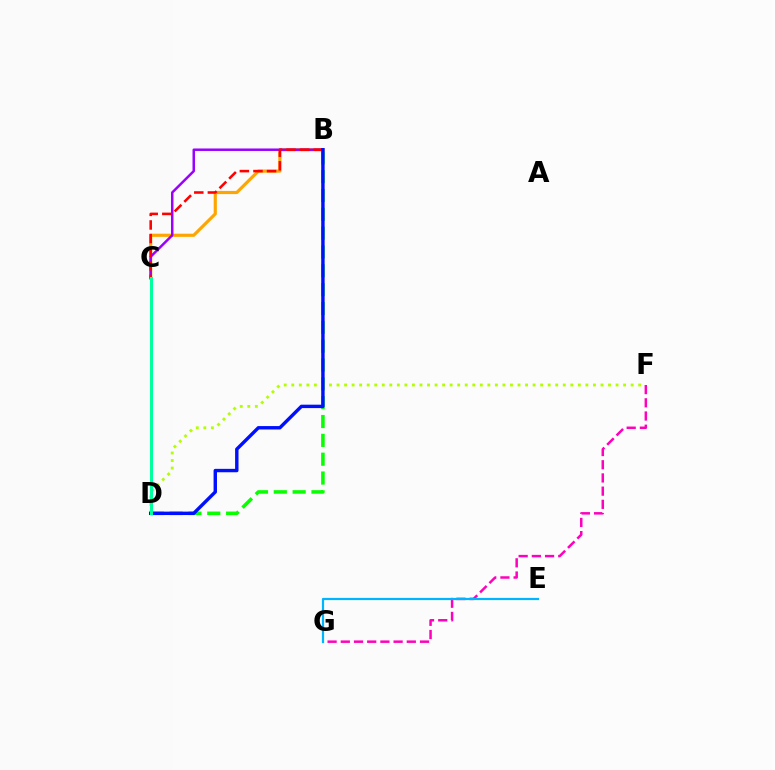{('B', 'C'): [{'color': '#ffa500', 'line_style': 'solid', 'thickness': 2.28}, {'color': '#9b00ff', 'line_style': 'solid', 'thickness': 1.79}, {'color': '#ff0000', 'line_style': 'dashed', 'thickness': 1.85}], ('B', 'D'): [{'color': '#08ff00', 'line_style': 'dashed', 'thickness': 2.56}, {'color': '#0010ff', 'line_style': 'solid', 'thickness': 2.46}], ('F', 'G'): [{'color': '#ff00bd', 'line_style': 'dashed', 'thickness': 1.79}], ('D', 'F'): [{'color': '#b3ff00', 'line_style': 'dotted', 'thickness': 2.05}], ('E', 'G'): [{'color': '#00b5ff', 'line_style': 'solid', 'thickness': 1.59}], ('C', 'D'): [{'color': '#00ff9d', 'line_style': 'solid', 'thickness': 2.17}]}